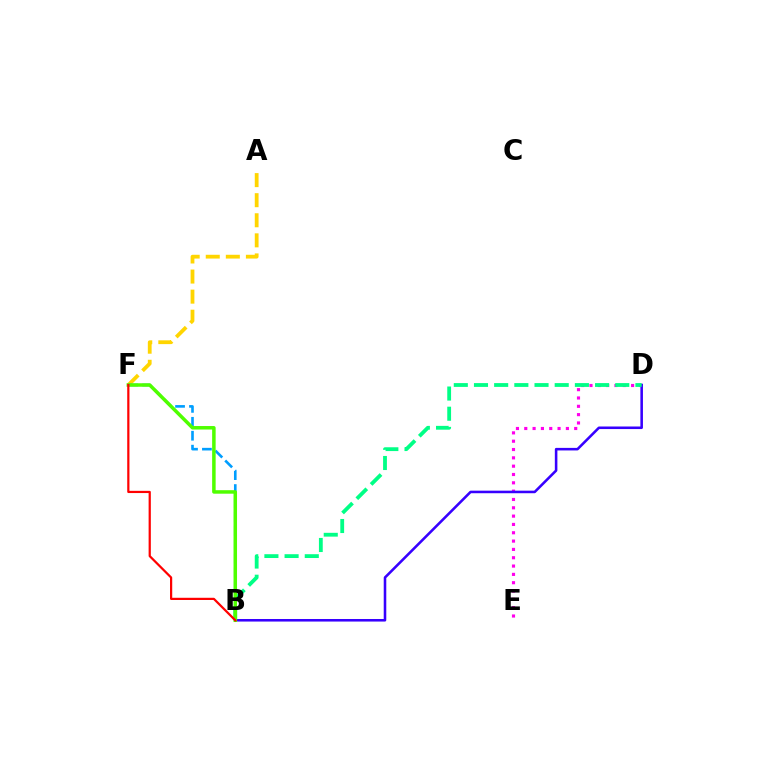{('D', 'E'): [{'color': '#ff00ed', 'line_style': 'dotted', 'thickness': 2.26}], ('A', 'F'): [{'color': '#ffd500', 'line_style': 'dashed', 'thickness': 2.73}], ('B', 'D'): [{'color': '#3700ff', 'line_style': 'solid', 'thickness': 1.85}, {'color': '#00ff86', 'line_style': 'dashed', 'thickness': 2.74}], ('B', 'F'): [{'color': '#009eff', 'line_style': 'dashed', 'thickness': 1.89}, {'color': '#4fff00', 'line_style': 'solid', 'thickness': 2.52}, {'color': '#ff0000', 'line_style': 'solid', 'thickness': 1.6}]}